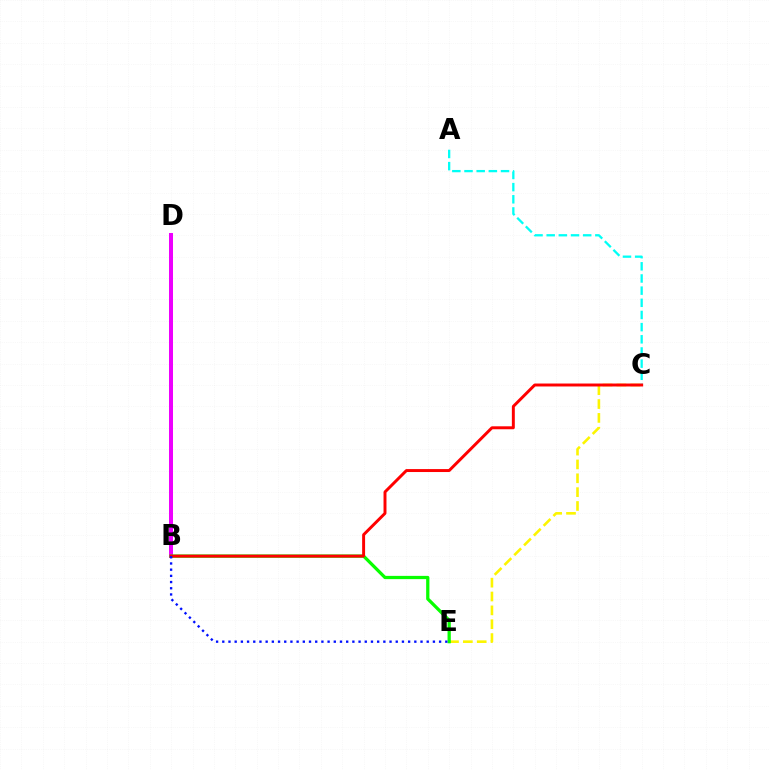{('C', 'E'): [{'color': '#fcf500', 'line_style': 'dashed', 'thickness': 1.88}], ('B', 'D'): [{'color': '#ee00ff', 'line_style': 'solid', 'thickness': 2.88}], ('B', 'E'): [{'color': '#08ff00', 'line_style': 'solid', 'thickness': 2.34}, {'color': '#0010ff', 'line_style': 'dotted', 'thickness': 1.68}], ('A', 'C'): [{'color': '#00fff6', 'line_style': 'dashed', 'thickness': 1.65}], ('B', 'C'): [{'color': '#ff0000', 'line_style': 'solid', 'thickness': 2.12}]}